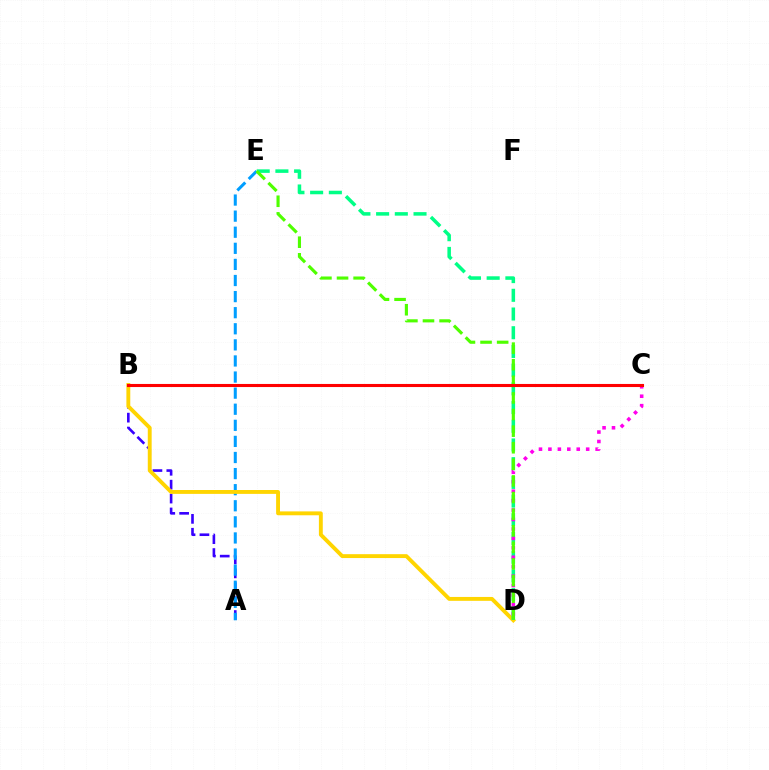{('A', 'B'): [{'color': '#3700ff', 'line_style': 'dashed', 'thickness': 1.89}], ('A', 'E'): [{'color': '#009eff', 'line_style': 'dashed', 'thickness': 2.19}], ('B', 'D'): [{'color': '#ffd500', 'line_style': 'solid', 'thickness': 2.79}], ('D', 'E'): [{'color': '#00ff86', 'line_style': 'dashed', 'thickness': 2.54}, {'color': '#4fff00', 'line_style': 'dashed', 'thickness': 2.26}], ('C', 'D'): [{'color': '#ff00ed', 'line_style': 'dotted', 'thickness': 2.56}], ('B', 'C'): [{'color': '#ff0000', 'line_style': 'solid', 'thickness': 2.22}]}